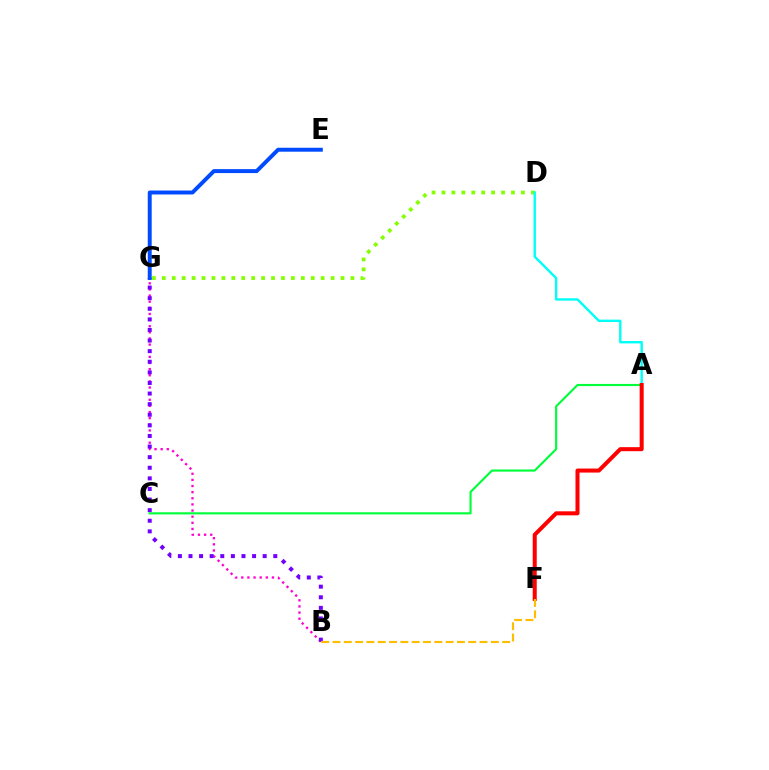{('D', 'G'): [{'color': '#84ff00', 'line_style': 'dotted', 'thickness': 2.7}], ('B', 'G'): [{'color': '#ff00cf', 'line_style': 'dotted', 'thickness': 1.67}, {'color': '#7200ff', 'line_style': 'dotted', 'thickness': 2.88}], ('A', 'D'): [{'color': '#00fff6', 'line_style': 'solid', 'thickness': 1.72}], ('E', 'G'): [{'color': '#004bff', 'line_style': 'solid', 'thickness': 2.84}], ('A', 'C'): [{'color': '#00ff39', 'line_style': 'solid', 'thickness': 1.54}], ('A', 'F'): [{'color': '#ff0000', 'line_style': 'solid', 'thickness': 2.9}], ('B', 'F'): [{'color': '#ffbd00', 'line_style': 'dashed', 'thickness': 1.54}]}